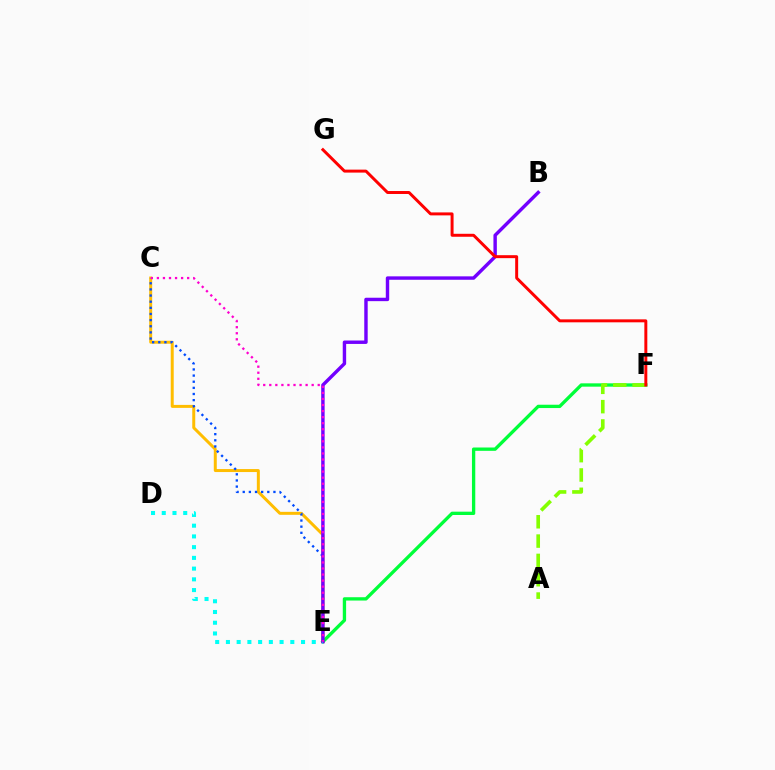{('C', 'E'): [{'color': '#ffbd00', 'line_style': 'solid', 'thickness': 2.15}, {'color': '#004bff', 'line_style': 'dotted', 'thickness': 1.67}, {'color': '#ff00cf', 'line_style': 'dotted', 'thickness': 1.64}], ('E', 'F'): [{'color': '#00ff39', 'line_style': 'solid', 'thickness': 2.39}], ('B', 'E'): [{'color': '#7200ff', 'line_style': 'solid', 'thickness': 2.46}], ('D', 'E'): [{'color': '#00fff6', 'line_style': 'dotted', 'thickness': 2.92}], ('A', 'F'): [{'color': '#84ff00', 'line_style': 'dashed', 'thickness': 2.62}], ('F', 'G'): [{'color': '#ff0000', 'line_style': 'solid', 'thickness': 2.14}]}